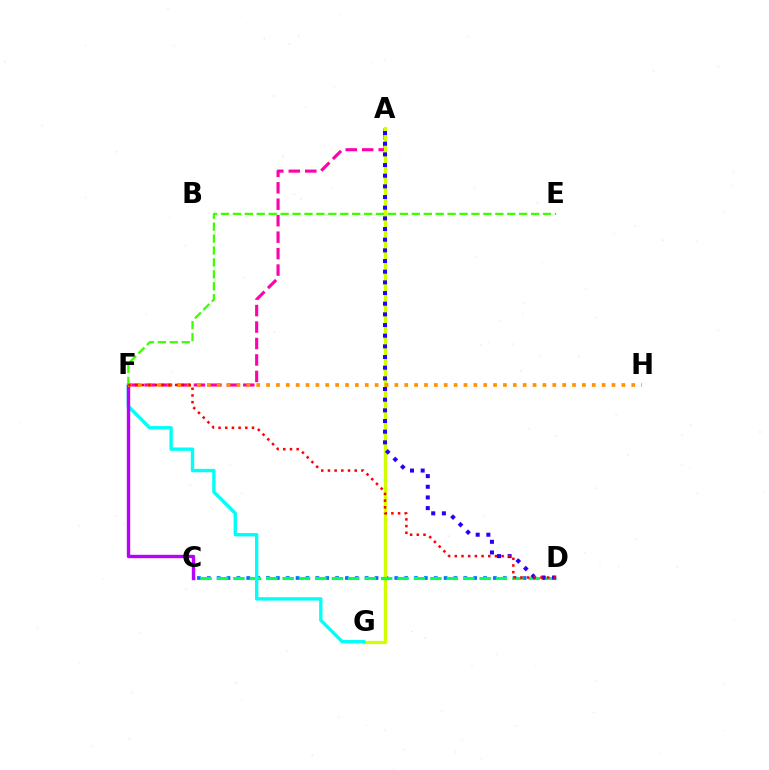{('C', 'D'): [{'color': '#0074ff', 'line_style': 'dotted', 'thickness': 2.68}, {'color': '#00ff5c', 'line_style': 'dashed', 'thickness': 2.23}], ('A', 'F'): [{'color': '#ff00ac', 'line_style': 'dashed', 'thickness': 2.24}], ('A', 'G'): [{'color': '#d1ff00', 'line_style': 'solid', 'thickness': 2.34}], ('F', 'G'): [{'color': '#00fff6', 'line_style': 'solid', 'thickness': 2.43}], ('A', 'D'): [{'color': '#2500ff', 'line_style': 'dotted', 'thickness': 2.9}], ('C', 'F'): [{'color': '#b900ff', 'line_style': 'solid', 'thickness': 2.43}], ('F', 'H'): [{'color': '#ff9400', 'line_style': 'dotted', 'thickness': 2.68}], ('E', 'F'): [{'color': '#3dff00', 'line_style': 'dashed', 'thickness': 1.62}], ('D', 'F'): [{'color': '#ff0000', 'line_style': 'dotted', 'thickness': 1.82}]}